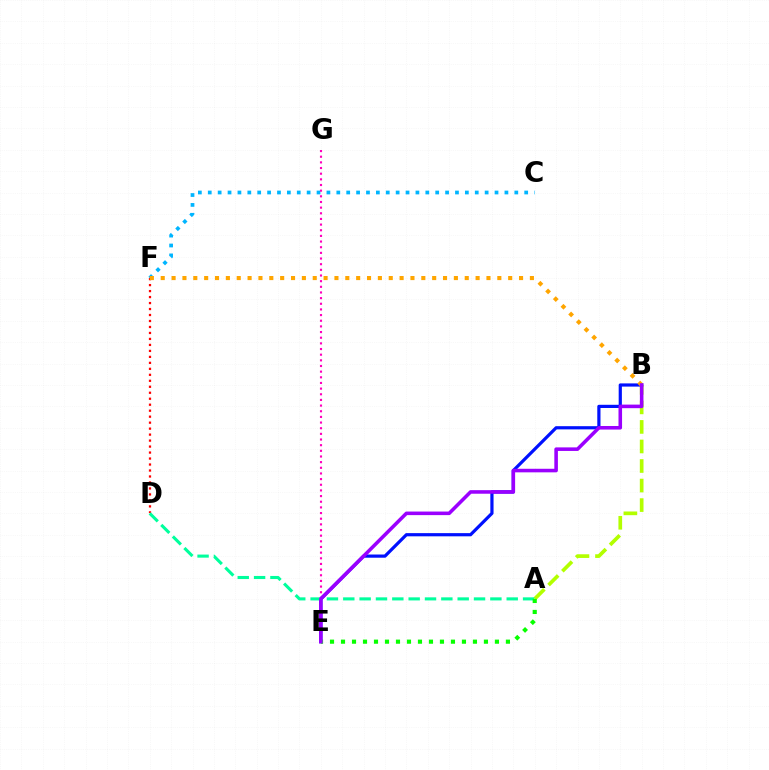{('A', 'B'): [{'color': '#b3ff00', 'line_style': 'dashed', 'thickness': 2.65}], ('D', 'F'): [{'color': '#ff0000', 'line_style': 'dotted', 'thickness': 1.62}], ('B', 'E'): [{'color': '#0010ff', 'line_style': 'solid', 'thickness': 2.3}, {'color': '#9b00ff', 'line_style': 'solid', 'thickness': 2.57}], ('C', 'F'): [{'color': '#00b5ff', 'line_style': 'dotted', 'thickness': 2.69}], ('A', 'D'): [{'color': '#00ff9d', 'line_style': 'dashed', 'thickness': 2.22}], ('E', 'G'): [{'color': '#ff00bd', 'line_style': 'dotted', 'thickness': 1.54}], ('B', 'F'): [{'color': '#ffa500', 'line_style': 'dotted', 'thickness': 2.95}], ('A', 'E'): [{'color': '#08ff00', 'line_style': 'dotted', 'thickness': 2.99}]}